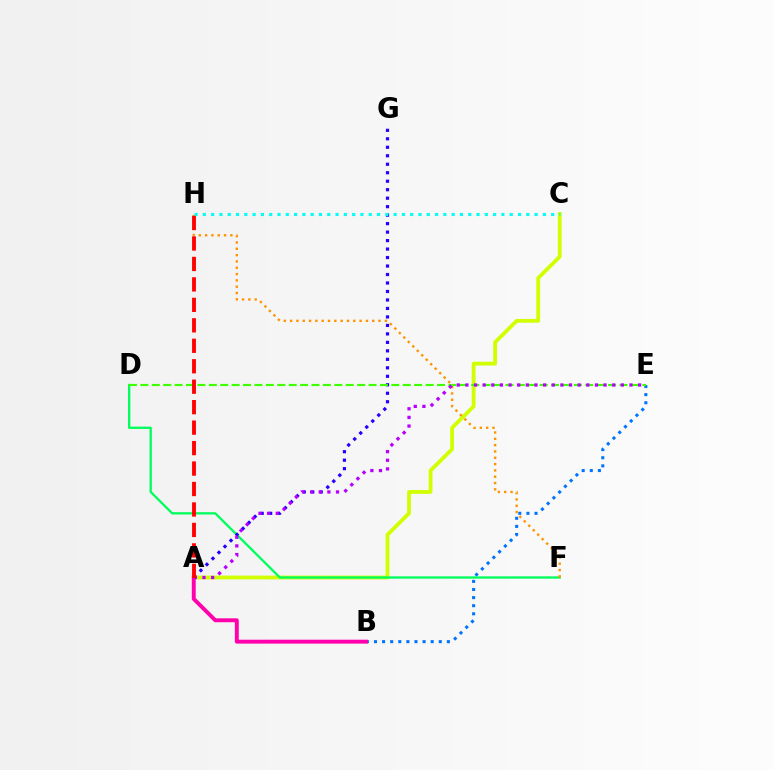{('B', 'E'): [{'color': '#0074ff', 'line_style': 'dotted', 'thickness': 2.2}], ('A', 'C'): [{'color': '#d1ff00', 'line_style': 'solid', 'thickness': 2.73}], ('D', 'F'): [{'color': '#00ff5c', 'line_style': 'solid', 'thickness': 1.66}], ('A', 'G'): [{'color': '#2500ff', 'line_style': 'dotted', 'thickness': 2.3}], ('D', 'E'): [{'color': '#3dff00', 'line_style': 'dashed', 'thickness': 1.55}], ('A', 'B'): [{'color': '#ff00ac', 'line_style': 'solid', 'thickness': 2.82}], ('F', 'H'): [{'color': '#ff9400', 'line_style': 'dotted', 'thickness': 1.72}], ('A', 'E'): [{'color': '#b900ff', 'line_style': 'dotted', 'thickness': 2.35}], ('C', 'H'): [{'color': '#00fff6', 'line_style': 'dotted', 'thickness': 2.25}], ('A', 'H'): [{'color': '#ff0000', 'line_style': 'dashed', 'thickness': 2.78}]}